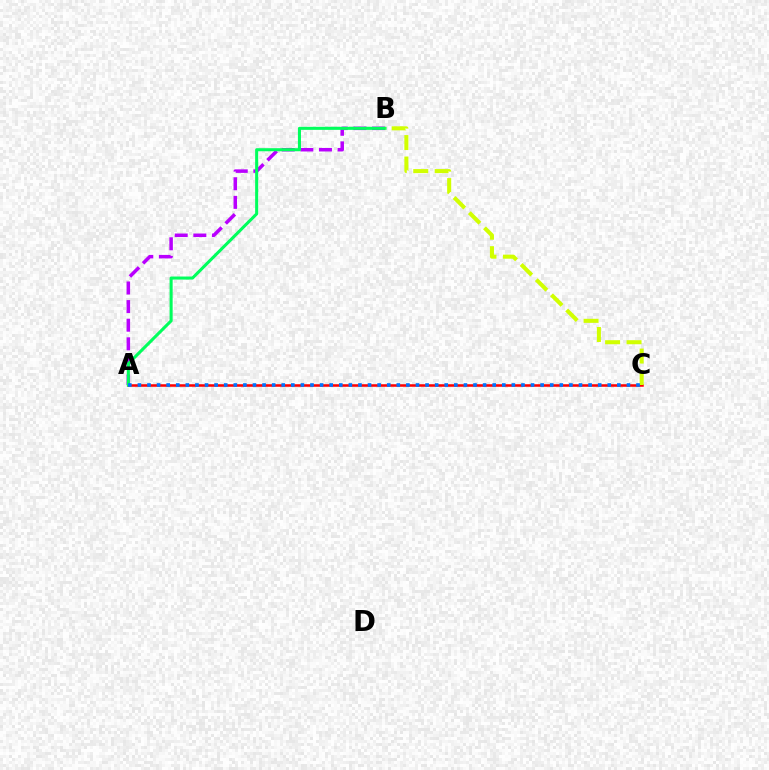{('A', 'C'): [{'color': '#ff0000', 'line_style': 'solid', 'thickness': 1.82}, {'color': '#0074ff', 'line_style': 'dotted', 'thickness': 2.61}], ('A', 'B'): [{'color': '#b900ff', 'line_style': 'dashed', 'thickness': 2.53}, {'color': '#00ff5c', 'line_style': 'solid', 'thickness': 2.2}], ('B', 'C'): [{'color': '#d1ff00', 'line_style': 'dashed', 'thickness': 2.91}]}